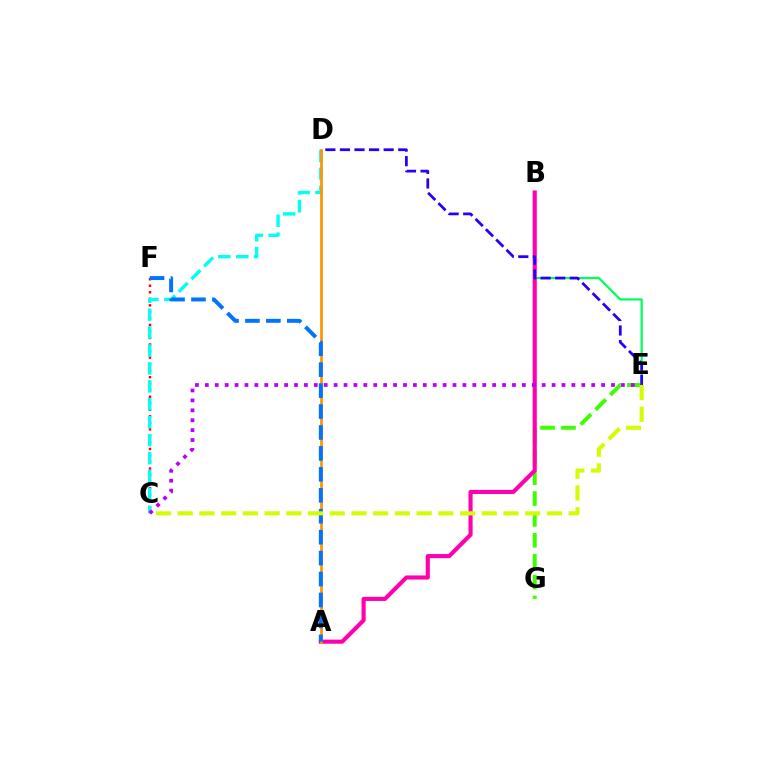{('C', 'F'): [{'color': '#ff0000', 'line_style': 'dotted', 'thickness': 1.77}], ('B', 'E'): [{'color': '#00ff5c', 'line_style': 'solid', 'thickness': 1.6}], ('E', 'G'): [{'color': '#3dff00', 'line_style': 'dashed', 'thickness': 2.84}], ('A', 'B'): [{'color': '#ff00ac', 'line_style': 'solid', 'thickness': 2.96}], ('C', 'D'): [{'color': '#00fff6', 'line_style': 'dashed', 'thickness': 2.44}], ('A', 'D'): [{'color': '#ff9400', 'line_style': 'solid', 'thickness': 1.96}], ('D', 'E'): [{'color': '#2500ff', 'line_style': 'dashed', 'thickness': 1.98}], ('A', 'F'): [{'color': '#0074ff', 'line_style': 'dashed', 'thickness': 2.84}], ('C', 'E'): [{'color': '#b900ff', 'line_style': 'dotted', 'thickness': 2.69}, {'color': '#d1ff00', 'line_style': 'dashed', 'thickness': 2.95}]}